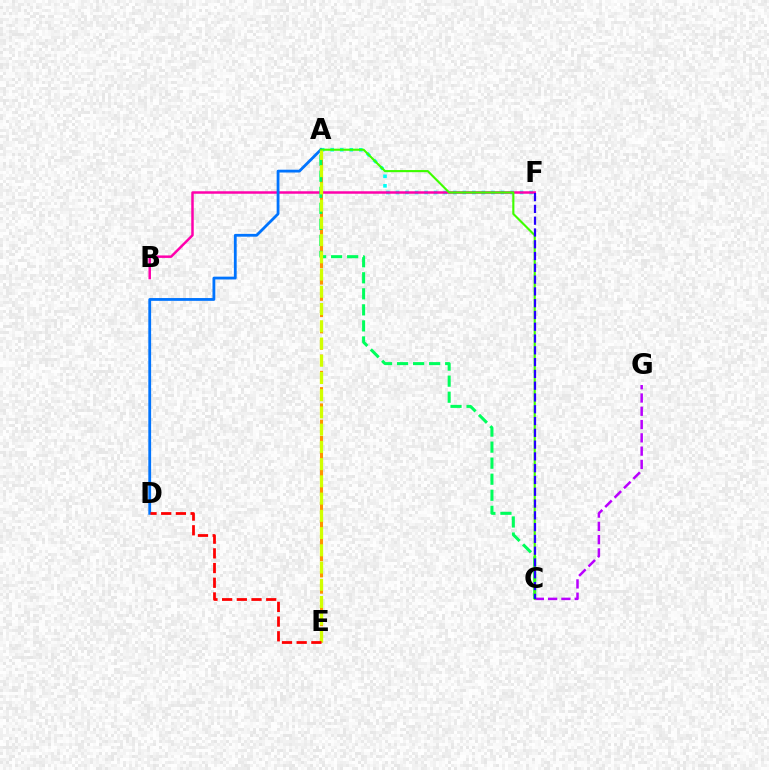{('A', 'F'): [{'color': '#00fff6', 'line_style': 'dotted', 'thickness': 2.59}], ('B', 'F'): [{'color': '#ff00ac', 'line_style': 'solid', 'thickness': 1.79}], ('A', 'E'): [{'color': '#ff9400', 'line_style': 'dashed', 'thickness': 2.21}, {'color': '#d1ff00', 'line_style': 'dashed', 'thickness': 2.34}], ('A', 'C'): [{'color': '#00ff5c', 'line_style': 'dashed', 'thickness': 2.18}, {'color': '#3dff00', 'line_style': 'solid', 'thickness': 1.53}], ('A', 'D'): [{'color': '#0074ff', 'line_style': 'solid', 'thickness': 2.02}], ('C', 'G'): [{'color': '#b900ff', 'line_style': 'dashed', 'thickness': 1.8}], ('D', 'E'): [{'color': '#ff0000', 'line_style': 'dashed', 'thickness': 2.0}], ('C', 'F'): [{'color': '#2500ff', 'line_style': 'dashed', 'thickness': 1.6}]}